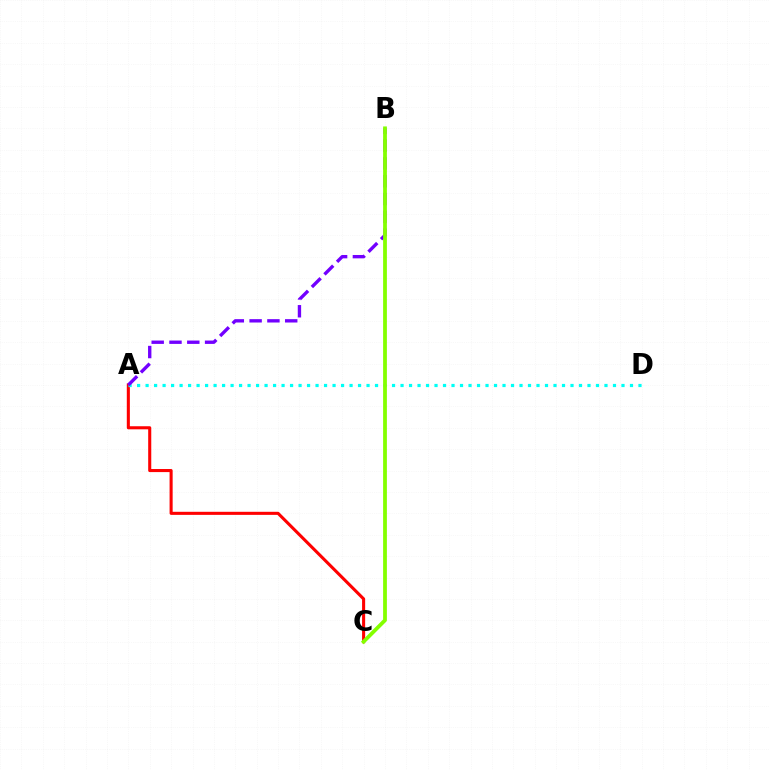{('A', 'C'): [{'color': '#ff0000', 'line_style': 'solid', 'thickness': 2.21}], ('A', 'D'): [{'color': '#00fff6', 'line_style': 'dotted', 'thickness': 2.31}], ('A', 'B'): [{'color': '#7200ff', 'line_style': 'dashed', 'thickness': 2.42}], ('B', 'C'): [{'color': '#84ff00', 'line_style': 'solid', 'thickness': 2.72}]}